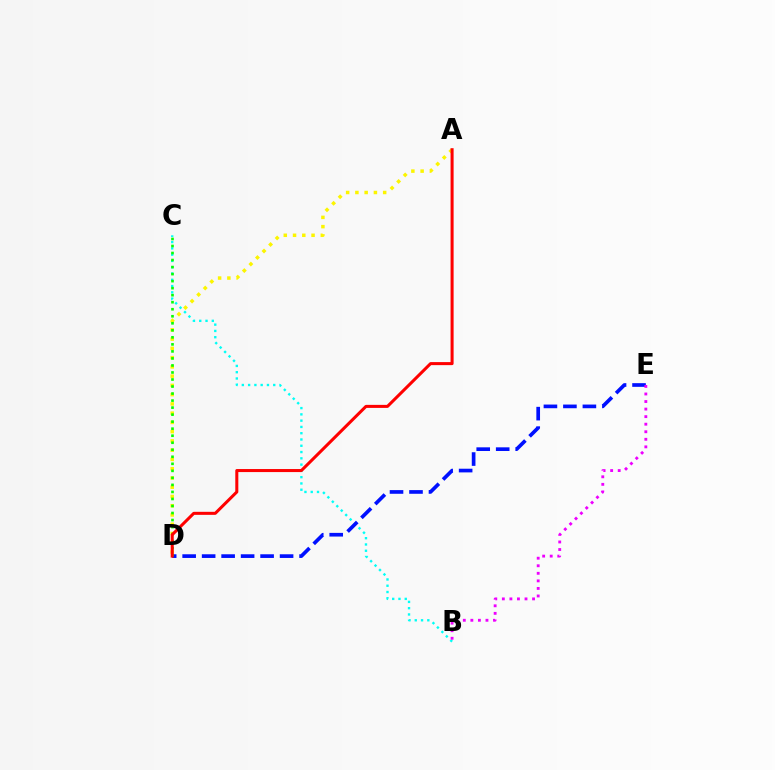{('A', 'D'): [{'color': '#fcf500', 'line_style': 'dotted', 'thickness': 2.51}, {'color': '#ff0000', 'line_style': 'solid', 'thickness': 2.19}], ('B', 'C'): [{'color': '#00fff6', 'line_style': 'dotted', 'thickness': 1.71}], ('D', 'E'): [{'color': '#0010ff', 'line_style': 'dashed', 'thickness': 2.65}], ('C', 'D'): [{'color': '#08ff00', 'line_style': 'dotted', 'thickness': 1.91}], ('B', 'E'): [{'color': '#ee00ff', 'line_style': 'dotted', 'thickness': 2.05}]}